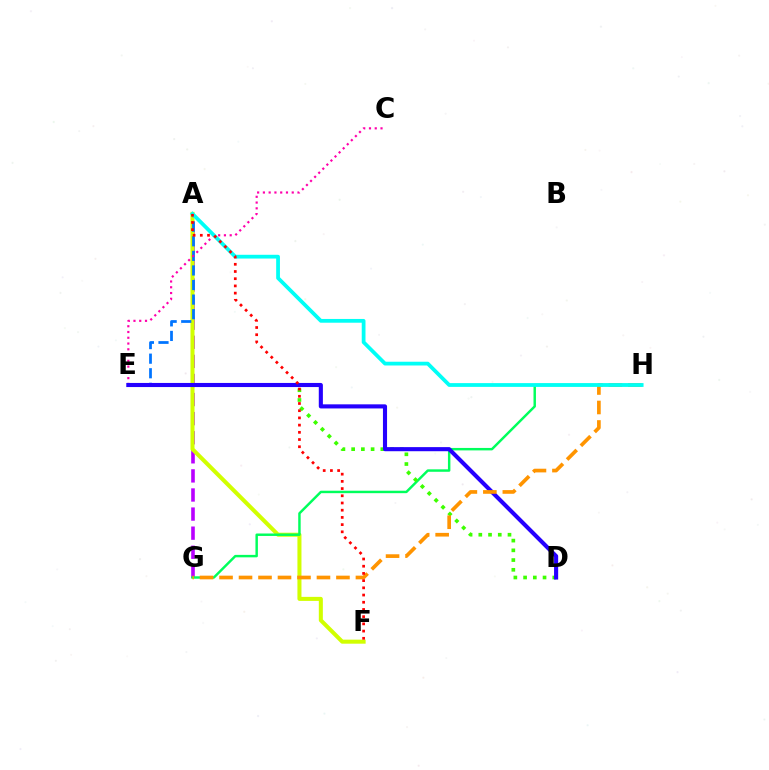{('A', 'G'): [{'color': '#b900ff', 'line_style': 'dashed', 'thickness': 2.59}], ('A', 'F'): [{'color': '#d1ff00', 'line_style': 'solid', 'thickness': 2.91}, {'color': '#ff0000', 'line_style': 'dotted', 'thickness': 1.96}], ('G', 'H'): [{'color': '#00ff5c', 'line_style': 'solid', 'thickness': 1.77}, {'color': '#ff9400', 'line_style': 'dashed', 'thickness': 2.65}], ('A', 'E'): [{'color': '#0074ff', 'line_style': 'dashed', 'thickness': 1.98}], ('C', 'E'): [{'color': '#ff00ac', 'line_style': 'dotted', 'thickness': 1.57}], ('D', 'E'): [{'color': '#3dff00', 'line_style': 'dotted', 'thickness': 2.64}, {'color': '#2500ff', 'line_style': 'solid', 'thickness': 2.95}], ('A', 'H'): [{'color': '#00fff6', 'line_style': 'solid', 'thickness': 2.71}]}